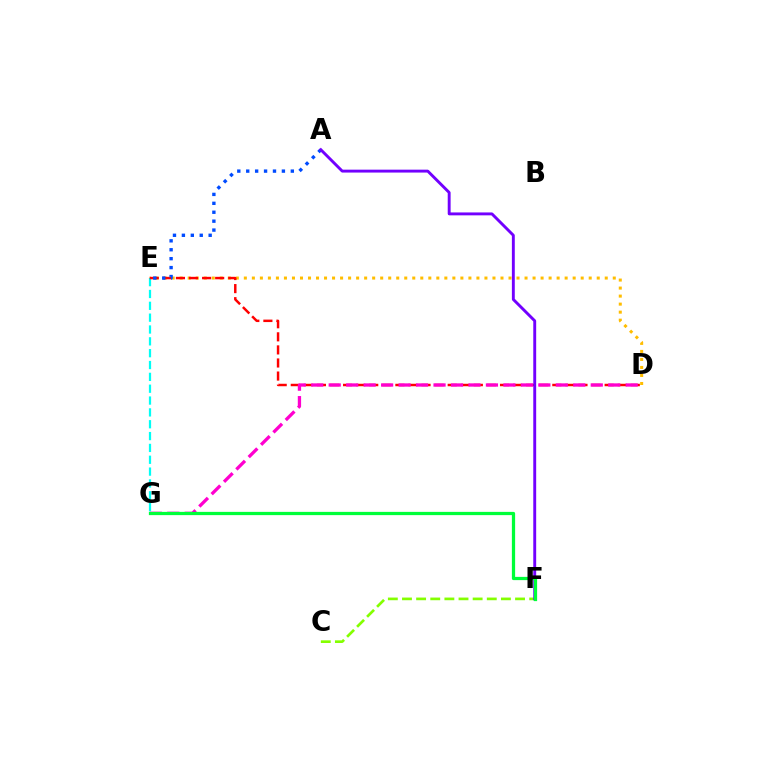{('D', 'E'): [{'color': '#ffbd00', 'line_style': 'dotted', 'thickness': 2.18}, {'color': '#ff0000', 'line_style': 'dashed', 'thickness': 1.78}], ('C', 'F'): [{'color': '#84ff00', 'line_style': 'dashed', 'thickness': 1.92}], ('E', 'G'): [{'color': '#00fff6', 'line_style': 'dashed', 'thickness': 1.61}], ('D', 'G'): [{'color': '#ff00cf', 'line_style': 'dashed', 'thickness': 2.37}], ('A', 'E'): [{'color': '#004bff', 'line_style': 'dotted', 'thickness': 2.42}], ('A', 'F'): [{'color': '#7200ff', 'line_style': 'solid', 'thickness': 2.09}], ('F', 'G'): [{'color': '#00ff39', 'line_style': 'solid', 'thickness': 2.34}]}